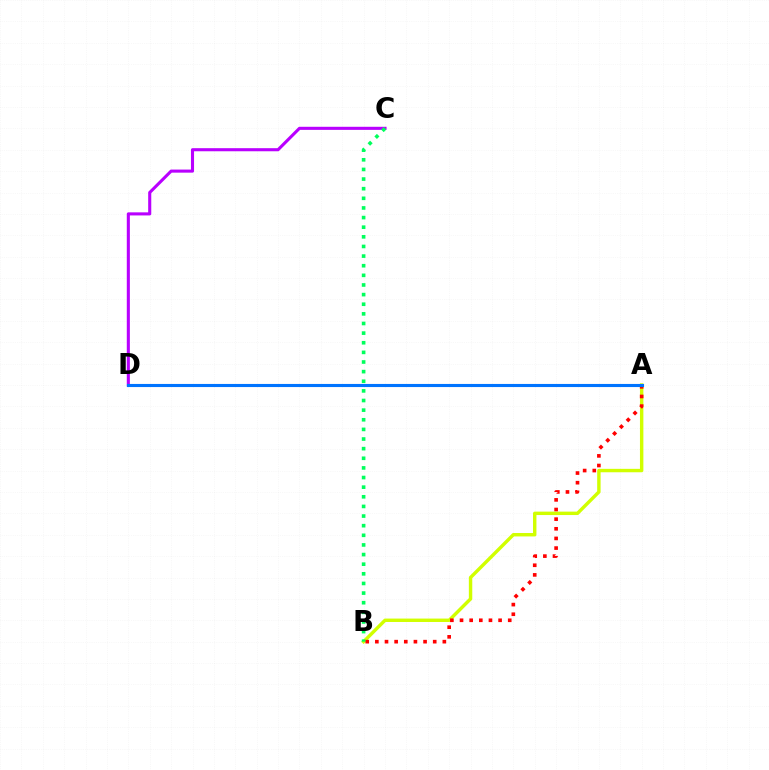{('A', 'B'): [{'color': '#d1ff00', 'line_style': 'solid', 'thickness': 2.46}, {'color': '#ff0000', 'line_style': 'dotted', 'thickness': 2.62}], ('C', 'D'): [{'color': '#b900ff', 'line_style': 'solid', 'thickness': 2.22}], ('A', 'D'): [{'color': '#0074ff', 'line_style': 'solid', 'thickness': 2.24}], ('B', 'C'): [{'color': '#00ff5c', 'line_style': 'dotted', 'thickness': 2.62}]}